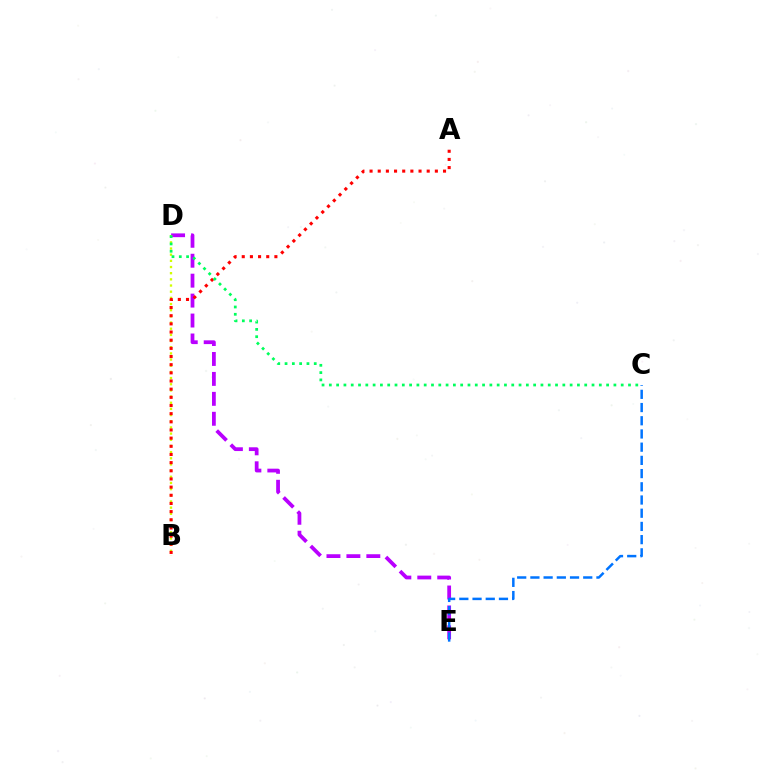{('D', 'E'): [{'color': '#b900ff', 'line_style': 'dashed', 'thickness': 2.71}], ('B', 'D'): [{'color': '#d1ff00', 'line_style': 'dotted', 'thickness': 1.68}], ('C', 'E'): [{'color': '#0074ff', 'line_style': 'dashed', 'thickness': 1.79}], ('A', 'B'): [{'color': '#ff0000', 'line_style': 'dotted', 'thickness': 2.22}], ('C', 'D'): [{'color': '#00ff5c', 'line_style': 'dotted', 'thickness': 1.98}]}